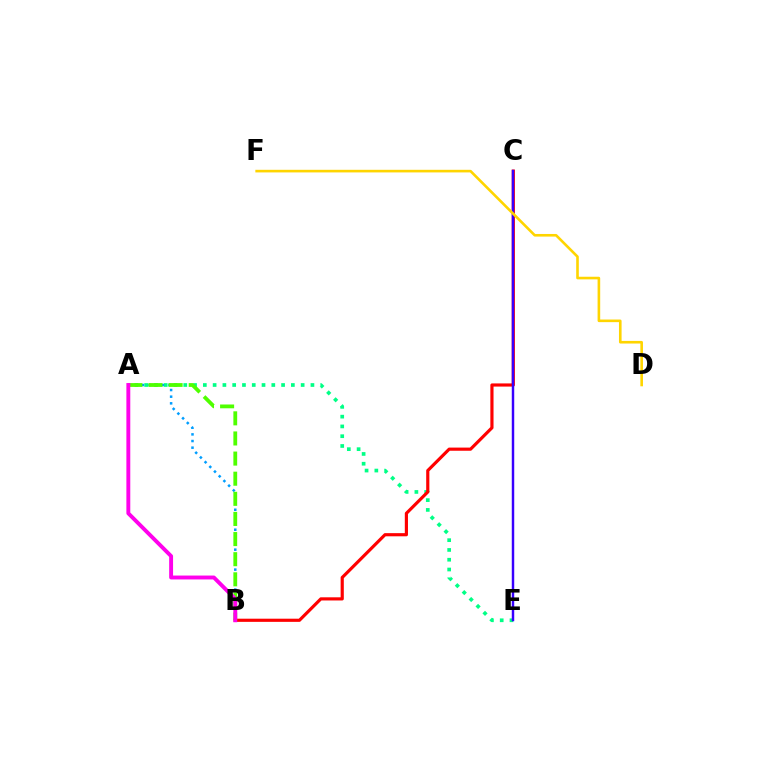{('A', 'E'): [{'color': '#00ff86', 'line_style': 'dotted', 'thickness': 2.66}], ('B', 'C'): [{'color': '#ff0000', 'line_style': 'solid', 'thickness': 2.28}], ('A', 'B'): [{'color': '#009eff', 'line_style': 'dotted', 'thickness': 1.81}, {'color': '#4fff00', 'line_style': 'dashed', 'thickness': 2.73}, {'color': '#ff00ed', 'line_style': 'solid', 'thickness': 2.8}], ('C', 'E'): [{'color': '#3700ff', 'line_style': 'solid', 'thickness': 1.76}], ('D', 'F'): [{'color': '#ffd500', 'line_style': 'solid', 'thickness': 1.88}]}